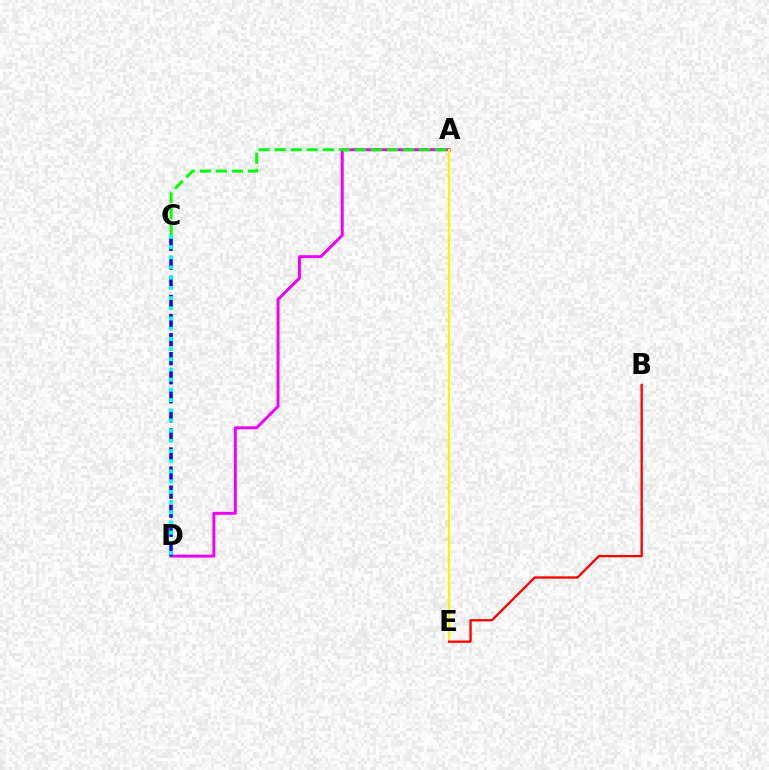{('A', 'D'): [{'color': '#ee00ff', 'line_style': 'solid', 'thickness': 2.13}], ('A', 'E'): [{'color': '#fcf500', 'line_style': 'solid', 'thickness': 1.62}], ('C', 'D'): [{'color': '#0010ff', 'line_style': 'dashed', 'thickness': 2.59}, {'color': '#00fff6', 'line_style': 'dotted', 'thickness': 2.77}], ('A', 'C'): [{'color': '#08ff00', 'line_style': 'dashed', 'thickness': 2.18}], ('B', 'E'): [{'color': '#ff0000', 'line_style': 'solid', 'thickness': 1.67}]}